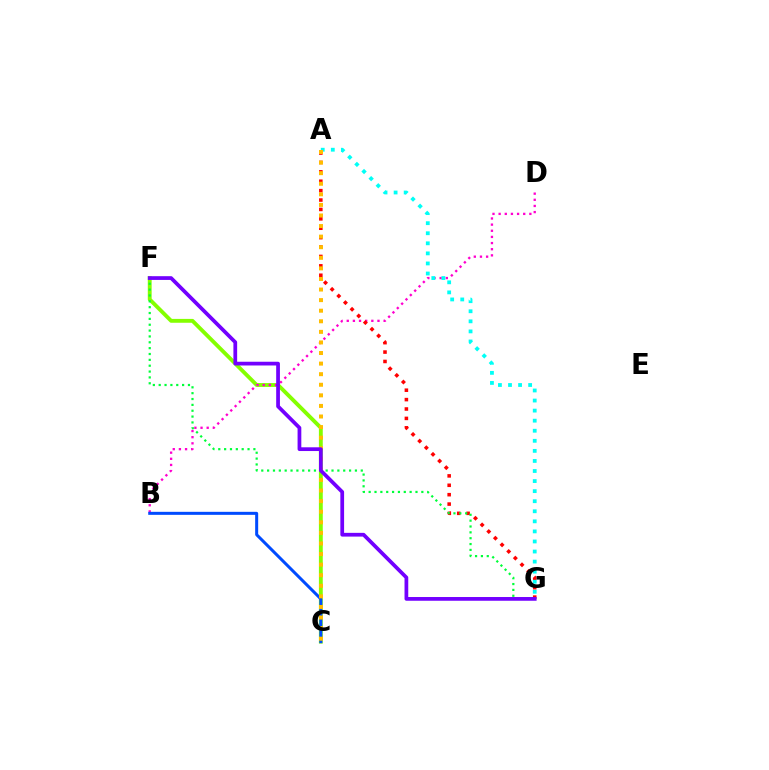{('C', 'F'): [{'color': '#84ff00', 'line_style': 'solid', 'thickness': 2.78}], ('B', 'D'): [{'color': '#ff00cf', 'line_style': 'dotted', 'thickness': 1.67}], ('A', 'G'): [{'color': '#ff0000', 'line_style': 'dotted', 'thickness': 2.55}, {'color': '#00fff6', 'line_style': 'dotted', 'thickness': 2.73}], ('B', 'C'): [{'color': '#004bff', 'line_style': 'solid', 'thickness': 2.17}], ('F', 'G'): [{'color': '#00ff39', 'line_style': 'dotted', 'thickness': 1.59}, {'color': '#7200ff', 'line_style': 'solid', 'thickness': 2.69}], ('A', 'C'): [{'color': '#ffbd00', 'line_style': 'dotted', 'thickness': 2.87}]}